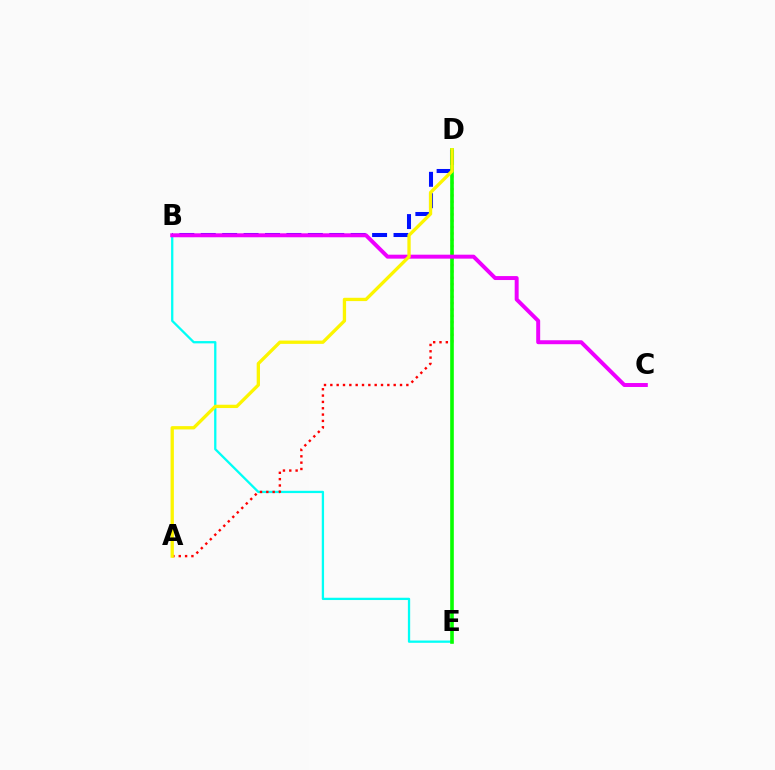{('B', 'E'): [{'color': '#00fff6', 'line_style': 'solid', 'thickness': 1.65}], ('A', 'D'): [{'color': '#ff0000', 'line_style': 'dotted', 'thickness': 1.72}, {'color': '#fcf500', 'line_style': 'solid', 'thickness': 2.38}], ('B', 'D'): [{'color': '#0010ff', 'line_style': 'dashed', 'thickness': 2.91}], ('D', 'E'): [{'color': '#08ff00', 'line_style': 'solid', 'thickness': 2.61}], ('B', 'C'): [{'color': '#ee00ff', 'line_style': 'solid', 'thickness': 2.85}]}